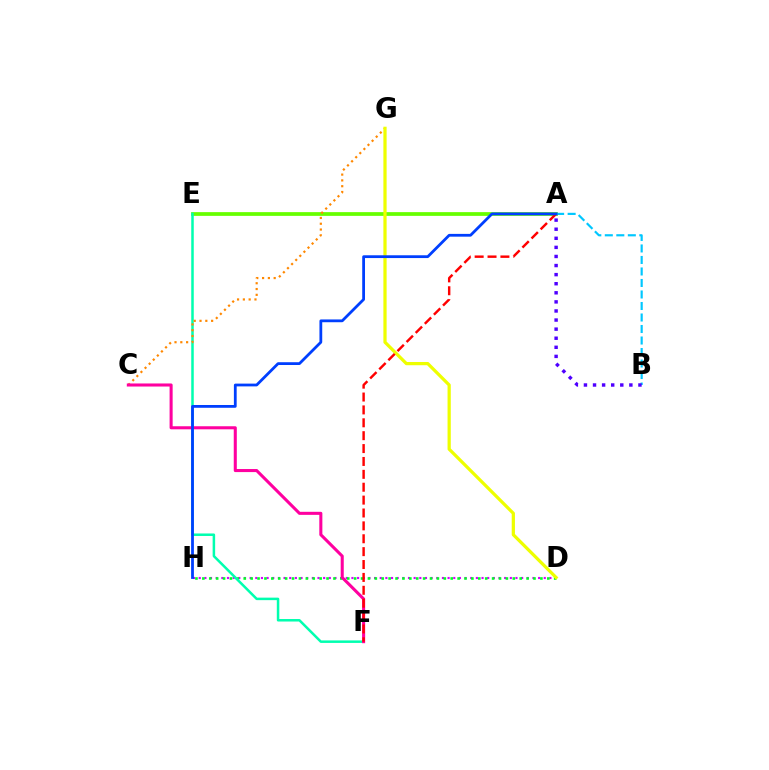{('A', 'E'): [{'color': '#66ff00', 'line_style': 'solid', 'thickness': 2.69}], ('D', 'H'): [{'color': '#d600ff', 'line_style': 'dotted', 'thickness': 1.54}, {'color': '#00ff27', 'line_style': 'dotted', 'thickness': 1.87}], ('A', 'B'): [{'color': '#00c7ff', 'line_style': 'dashed', 'thickness': 1.56}, {'color': '#4f00ff', 'line_style': 'dotted', 'thickness': 2.47}], ('E', 'F'): [{'color': '#00ffaf', 'line_style': 'solid', 'thickness': 1.81}], ('C', 'G'): [{'color': '#ff8800', 'line_style': 'dotted', 'thickness': 1.58}], ('D', 'G'): [{'color': '#eeff00', 'line_style': 'solid', 'thickness': 2.33}], ('C', 'F'): [{'color': '#ff00a0', 'line_style': 'solid', 'thickness': 2.2}], ('A', 'F'): [{'color': '#ff0000', 'line_style': 'dashed', 'thickness': 1.75}], ('A', 'H'): [{'color': '#003fff', 'line_style': 'solid', 'thickness': 2.0}]}